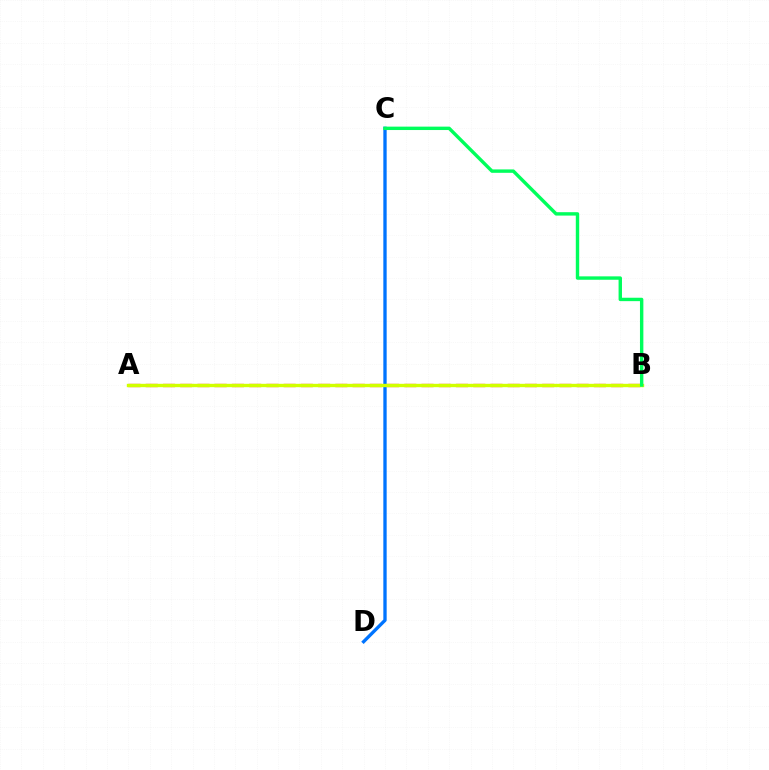{('A', 'B'): [{'color': '#ff0000', 'line_style': 'dashed', 'thickness': 2.34}, {'color': '#b900ff', 'line_style': 'solid', 'thickness': 1.87}, {'color': '#d1ff00', 'line_style': 'solid', 'thickness': 2.43}], ('C', 'D'): [{'color': '#0074ff', 'line_style': 'solid', 'thickness': 2.39}], ('B', 'C'): [{'color': '#00ff5c', 'line_style': 'solid', 'thickness': 2.45}]}